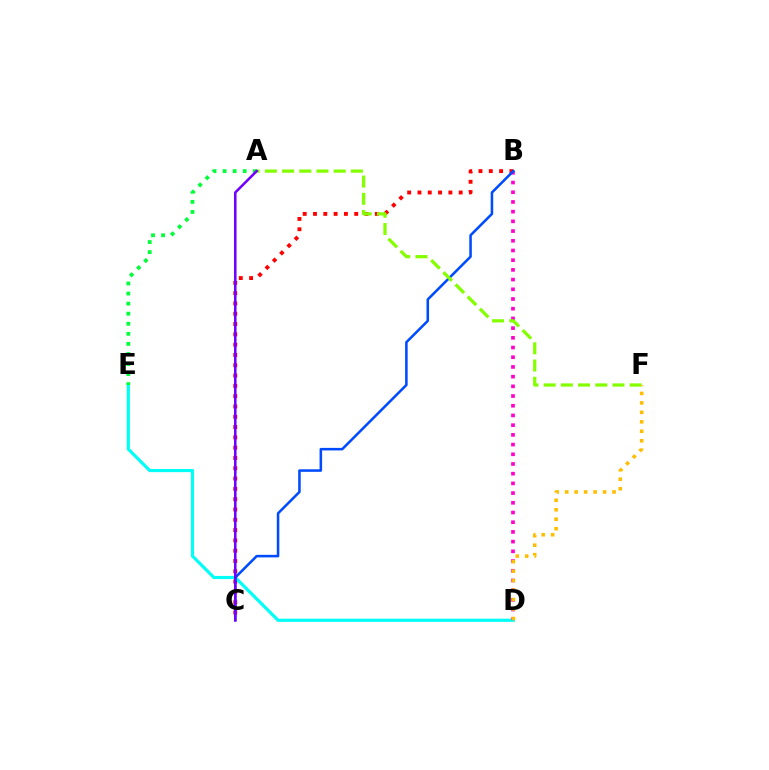{('B', 'C'): [{'color': '#ff0000', 'line_style': 'dotted', 'thickness': 2.8}, {'color': '#004bff', 'line_style': 'solid', 'thickness': 1.83}], ('D', 'E'): [{'color': '#00fff6', 'line_style': 'solid', 'thickness': 2.28}], ('A', 'E'): [{'color': '#00ff39', 'line_style': 'dotted', 'thickness': 2.73}], ('B', 'D'): [{'color': '#ff00cf', 'line_style': 'dotted', 'thickness': 2.64}], ('A', 'F'): [{'color': '#84ff00', 'line_style': 'dashed', 'thickness': 2.34}], ('D', 'F'): [{'color': '#ffbd00', 'line_style': 'dotted', 'thickness': 2.57}], ('A', 'C'): [{'color': '#7200ff', 'line_style': 'solid', 'thickness': 1.83}]}